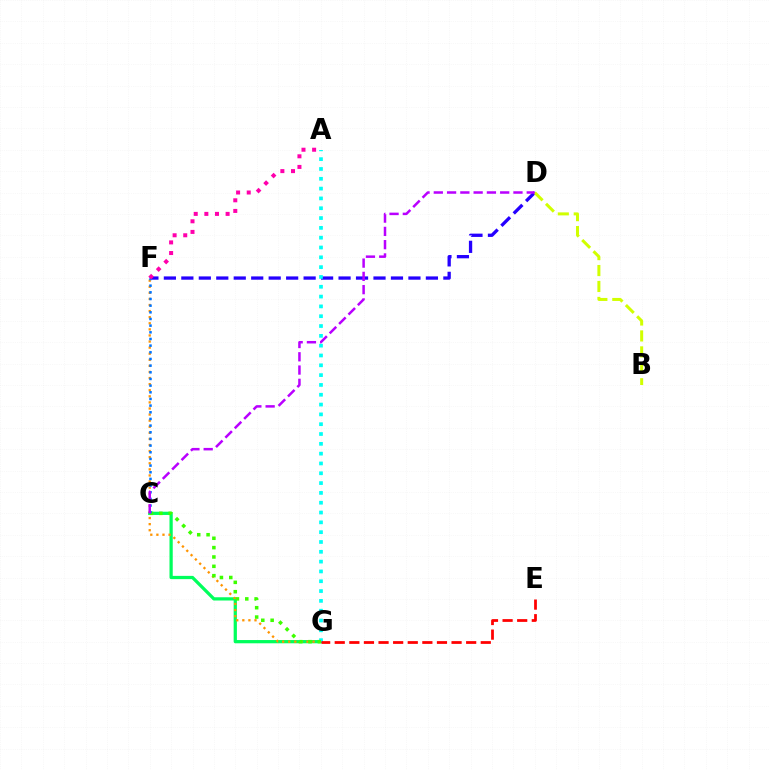{('D', 'F'): [{'color': '#2500ff', 'line_style': 'dashed', 'thickness': 2.37}], ('C', 'G'): [{'color': '#00ff5c', 'line_style': 'solid', 'thickness': 2.34}, {'color': '#3dff00', 'line_style': 'dotted', 'thickness': 2.54}], ('A', 'G'): [{'color': '#00fff6', 'line_style': 'dotted', 'thickness': 2.67}], ('F', 'G'): [{'color': '#ff9400', 'line_style': 'dotted', 'thickness': 1.65}], ('B', 'D'): [{'color': '#d1ff00', 'line_style': 'dashed', 'thickness': 2.17}], ('C', 'F'): [{'color': '#0074ff', 'line_style': 'dotted', 'thickness': 1.81}], ('A', 'F'): [{'color': '#ff00ac', 'line_style': 'dotted', 'thickness': 2.89}], ('C', 'D'): [{'color': '#b900ff', 'line_style': 'dashed', 'thickness': 1.8}], ('E', 'G'): [{'color': '#ff0000', 'line_style': 'dashed', 'thickness': 1.98}]}